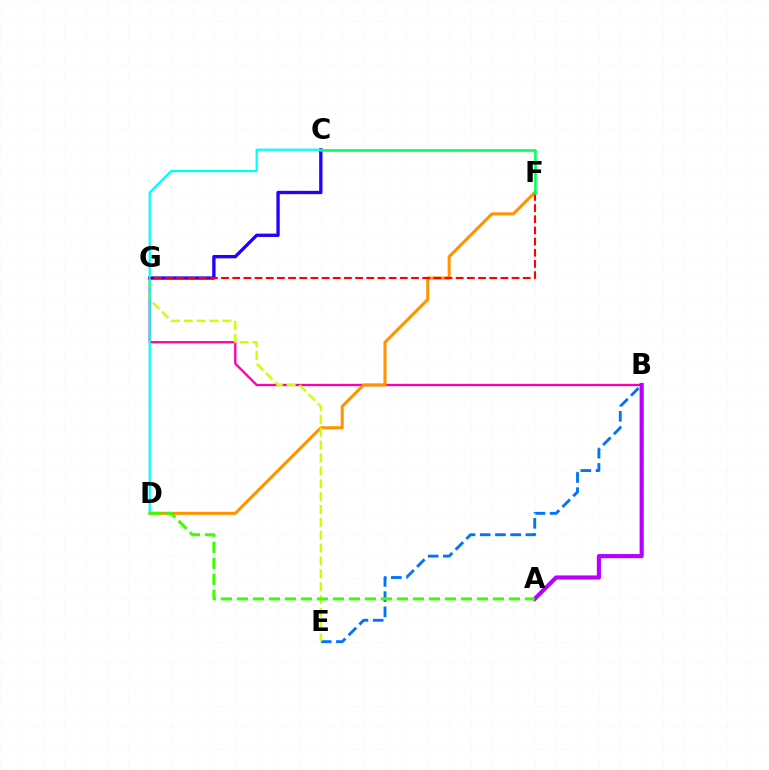{('B', 'G'): [{'color': '#ff00ac', 'line_style': 'solid', 'thickness': 1.67}], ('B', 'E'): [{'color': '#0074ff', 'line_style': 'dashed', 'thickness': 2.07}], ('D', 'F'): [{'color': '#ff9400', 'line_style': 'solid', 'thickness': 2.21}], ('E', 'G'): [{'color': '#d1ff00', 'line_style': 'dashed', 'thickness': 1.75}], ('C', 'G'): [{'color': '#2500ff', 'line_style': 'solid', 'thickness': 2.4}], ('C', 'D'): [{'color': '#00fff6', 'line_style': 'solid', 'thickness': 1.59}], ('A', 'B'): [{'color': '#b900ff', 'line_style': 'solid', 'thickness': 2.98}], ('A', 'D'): [{'color': '#3dff00', 'line_style': 'dashed', 'thickness': 2.17}], ('F', 'G'): [{'color': '#ff0000', 'line_style': 'dashed', 'thickness': 1.52}], ('C', 'F'): [{'color': '#00ff5c', 'line_style': 'solid', 'thickness': 1.88}]}